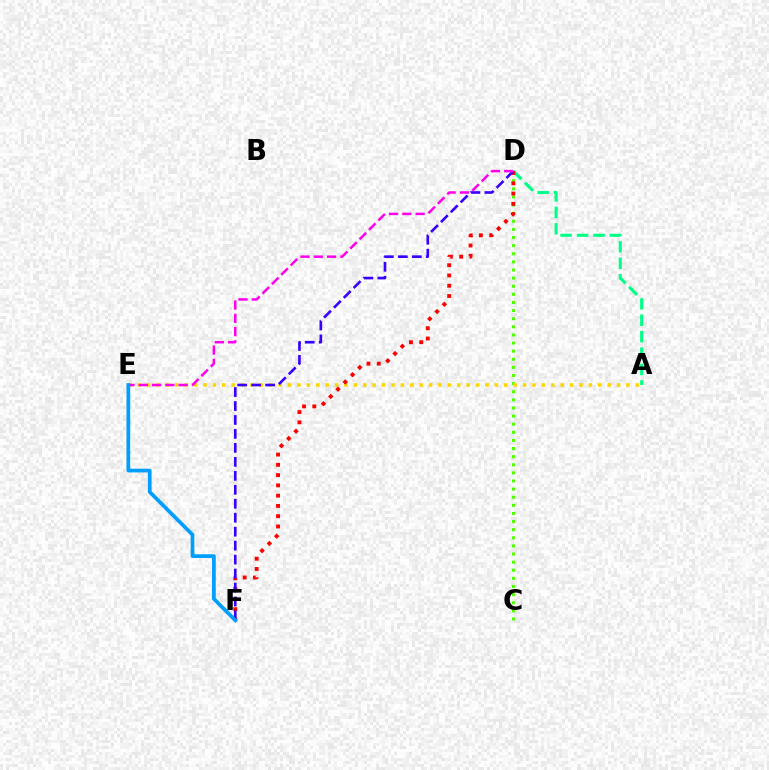{('C', 'D'): [{'color': '#4fff00', 'line_style': 'dotted', 'thickness': 2.21}], ('A', 'E'): [{'color': '#ffd500', 'line_style': 'dotted', 'thickness': 2.55}], ('A', 'D'): [{'color': '#00ff86', 'line_style': 'dashed', 'thickness': 2.23}], ('D', 'F'): [{'color': '#ff0000', 'line_style': 'dotted', 'thickness': 2.79}, {'color': '#3700ff', 'line_style': 'dashed', 'thickness': 1.9}], ('D', 'E'): [{'color': '#ff00ed', 'line_style': 'dashed', 'thickness': 1.8}], ('E', 'F'): [{'color': '#009eff', 'line_style': 'solid', 'thickness': 2.68}]}